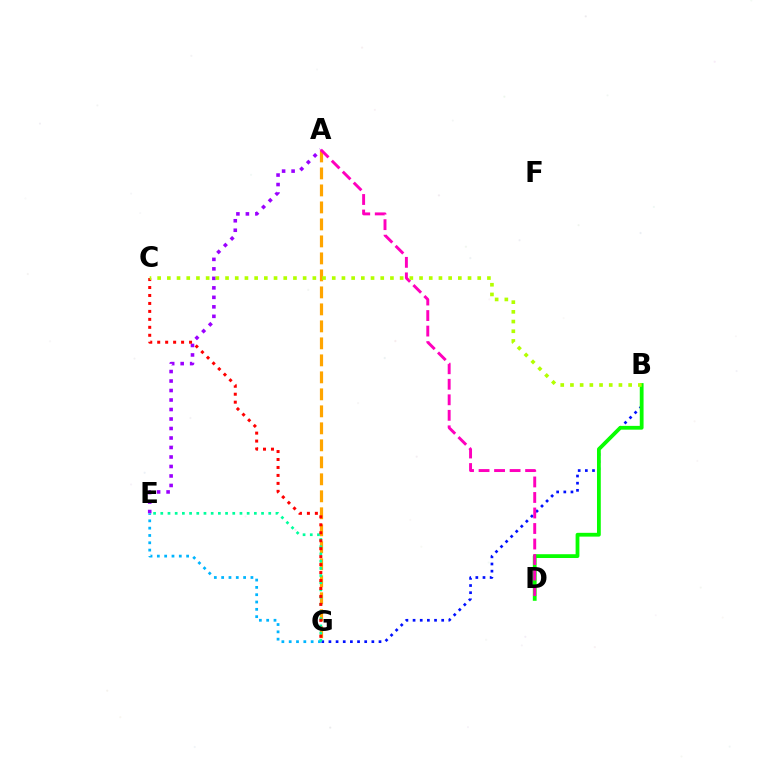{('A', 'G'): [{'color': '#ffa500', 'line_style': 'dashed', 'thickness': 2.31}], ('A', 'E'): [{'color': '#9b00ff', 'line_style': 'dotted', 'thickness': 2.58}], ('E', 'G'): [{'color': '#00b5ff', 'line_style': 'dotted', 'thickness': 1.99}, {'color': '#00ff9d', 'line_style': 'dotted', 'thickness': 1.96}], ('B', 'G'): [{'color': '#0010ff', 'line_style': 'dotted', 'thickness': 1.94}], ('B', 'D'): [{'color': '#08ff00', 'line_style': 'solid', 'thickness': 2.73}], ('C', 'G'): [{'color': '#ff0000', 'line_style': 'dotted', 'thickness': 2.16}], ('A', 'D'): [{'color': '#ff00bd', 'line_style': 'dashed', 'thickness': 2.11}], ('B', 'C'): [{'color': '#b3ff00', 'line_style': 'dotted', 'thickness': 2.64}]}